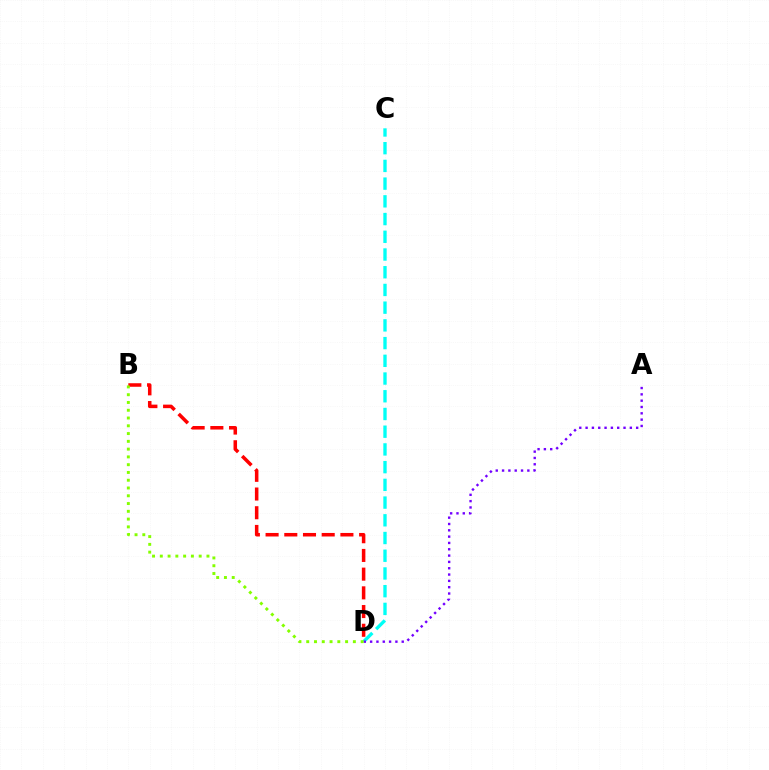{('C', 'D'): [{'color': '#00fff6', 'line_style': 'dashed', 'thickness': 2.41}], ('A', 'D'): [{'color': '#7200ff', 'line_style': 'dotted', 'thickness': 1.72}], ('B', 'D'): [{'color': '#ff0000', 'line_style': 'dashed', 'thickness': 2.54}, {'color': '#84ff00', 'line_style': 'dotted', 'thickness': 2.11}]}